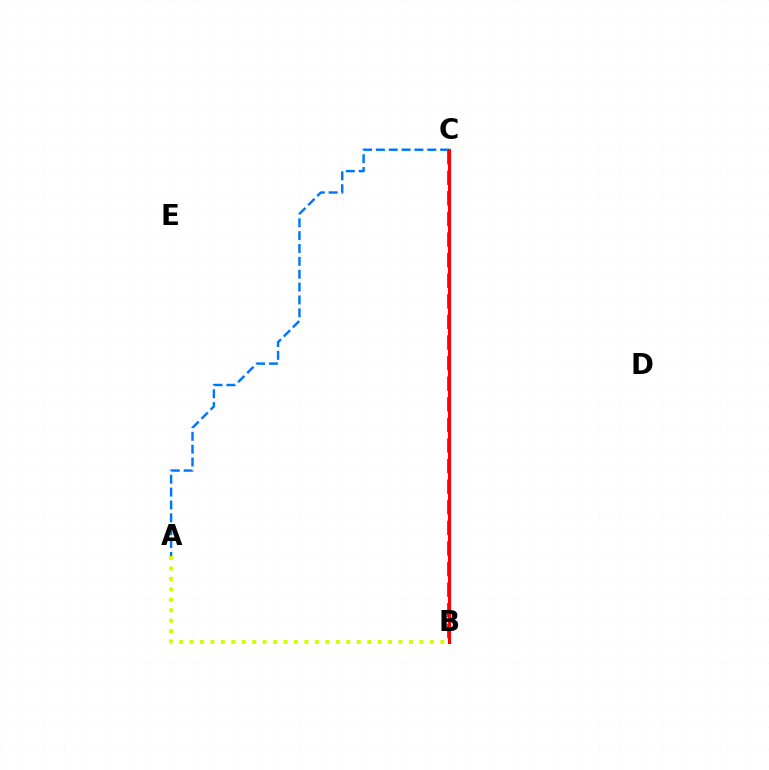{('B', 'C'): [{'color': '#b900ff', 'line_style': 'dashed', 'thickness': 2.8}, {'color': '#00ff5c', 'line_style': 'solid', 'thickness': 2.31}, {'color': '#ff0000', 'line_style': 'solid', 'thickness': 2.16}], ('A', 'C'): [{'color': '#0074ff', 'line_style': 'dashed', 'thickness': 1.75}], ('A', 'B'): [{'color': '#d1ff00', 'line_style': 'dotted', 'thickness': 2.84}]}